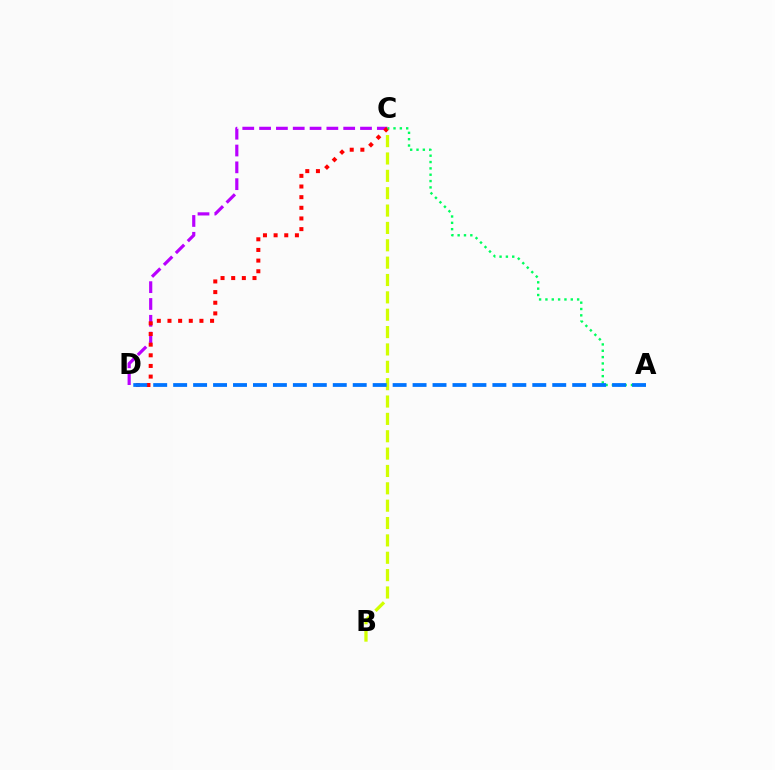{('B', 'C'): [{'color': '#d1ff00', 'line_style': 'dashed', 'thickness': 2.36}], ('C', 'D'): [{'color': '#b900ff', 'line_style': 'dashed', 'thickness': 2.29}, {'color': '#ff0000', 'line_style': 'dotted', 'thickness': 2.89}], ('A', 'C'): [{'color': '#00ff5c', 'line_style': 'dotted', 'thickness': 1.72}], ('A', 'D'): [{'color': '#0074ff', 'line_style': 'dashed', 'thickness': 2.71}]}